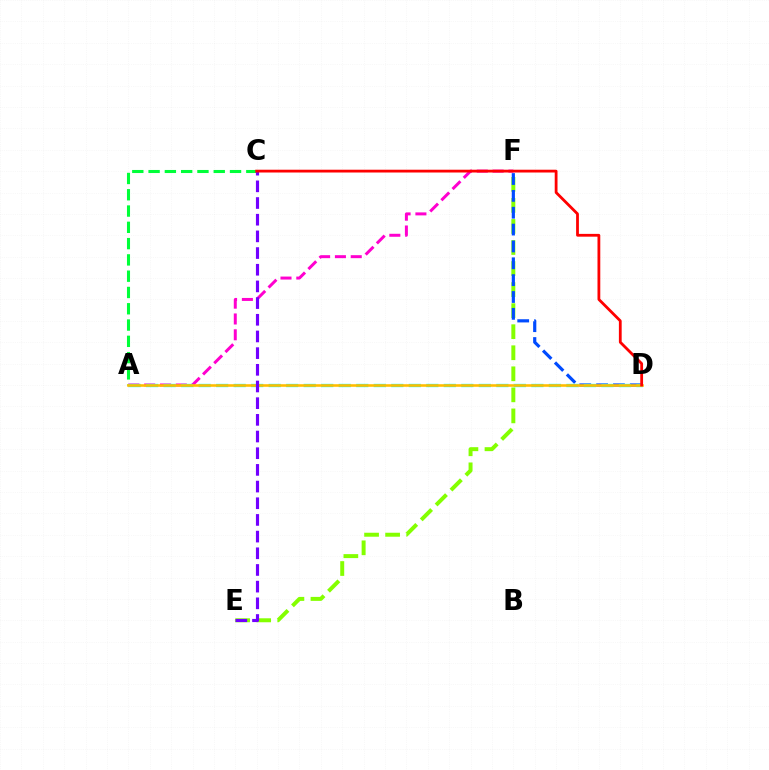{('A', 'C'): [{'color': '#00ff39', 'line_style': 'dashed', 'thickness': 2.21}], ('E', 'F'): [{'color': '#84ff00', 'line_style': 'dashed', 'thickness': 2.86}], ('D', 'F'): [{'color': '#004bff', 'line_style': 'dashed', 'thickness': 2.29}], ('A', 'F'): [{'color': '#ff00cf', 'line_style': 'dashed', 'thickness': 2.15}], ('A', 'D'): [{'color': '#00fff6', 'line_style': 'dashed', 'thickness': 2.38}, {'color': '#ffbd00', 'line_style': 'solid', 'thickness': 1.86}], ('C', 'E'): [{'color': '#7200ff', 'line_style': 'dashed', 'thickness': 2.27}], ('C', 'D'): [{'color': '#ff0000', 'line_style': 'solid', 'thickness': 2.01}]}